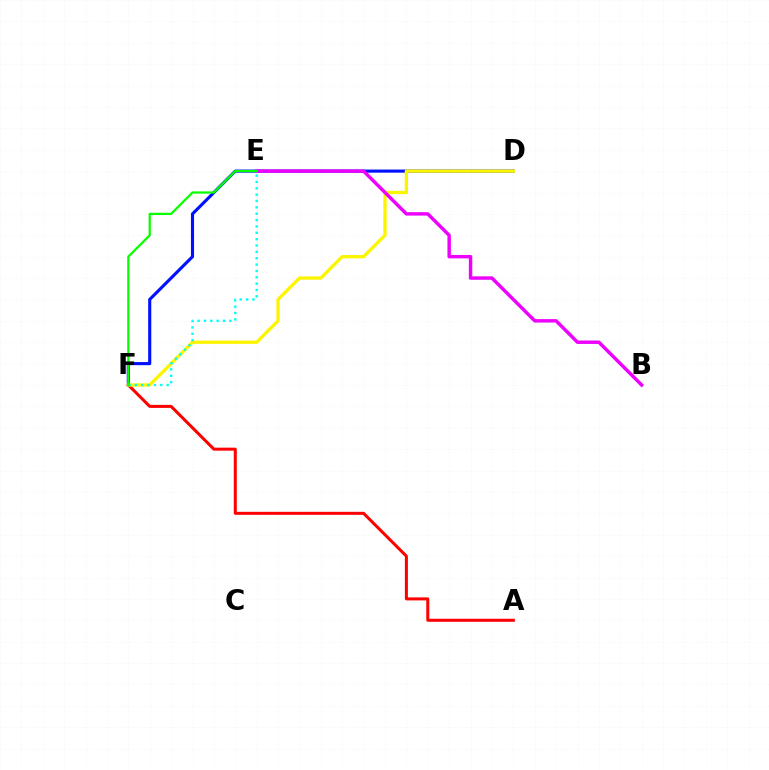{('D', 'F'): [{'color': '#0010ff', 'line_style': 'solid', 'thickness': 2.24}, {'color': '#fcf500', 'line_style': 'solid', 'thickness': 2.38}], ('A', 'F'): [{'color': '#ff0000', 'line_style': 'solid', 'thickness': 2.18}], ('E', 'F'): [{'color': '#00fff6', 'line_style': 'dotted', 'thickness': 1.73}, {'color': '#08ff00', 'line_style': 'solid', 'thickness': 1.63}], ('B', 'E'): [{'color': '#ee00ff', 'line_style': 'solid', 'thickness': 2.47}]}